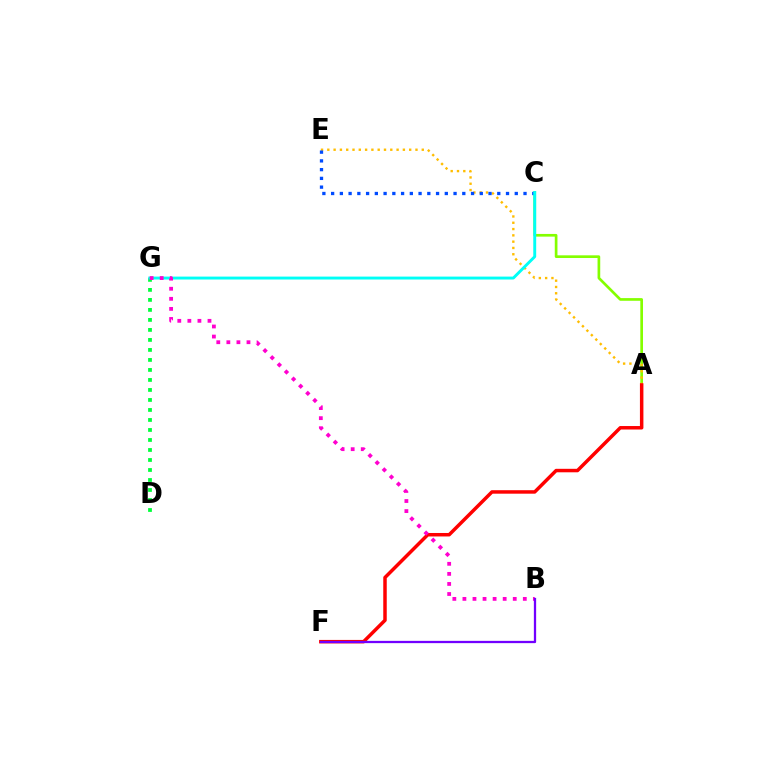{('A', 'C'): [{'color': '#84ff00', 'line_style': 'solid', 'thickness': 1.93}], ('D', 'G'): [{'color': '#00ff39', 'line_style': 'dotted', 'thickness': 2.72}], ('A', 'E'): [{'color': '#ffbd00', 'line_style': 'dotted', 'thickness': 1.71}], ('C', 'E'): [{'color': '#004bff', 'line_style': 'dotted', 'thickness': 2.38}], ('A', 'F'): [{'color': '#ff0000', 'line_style': 'solid', 'thickness': 2.51}], ('C', 'G'): [{'color': '#00fff6', 'line_style': 'solid', 'thickness': 2.1}], ('B', 'G'): [{'color': '#ff00cf', 'line_style': 'dotted', 'thickness': 2.73}], ('B', 'F'): [{'color': '#7200ff', 'line_style': 'solid', 'thickness': 1.64}]}